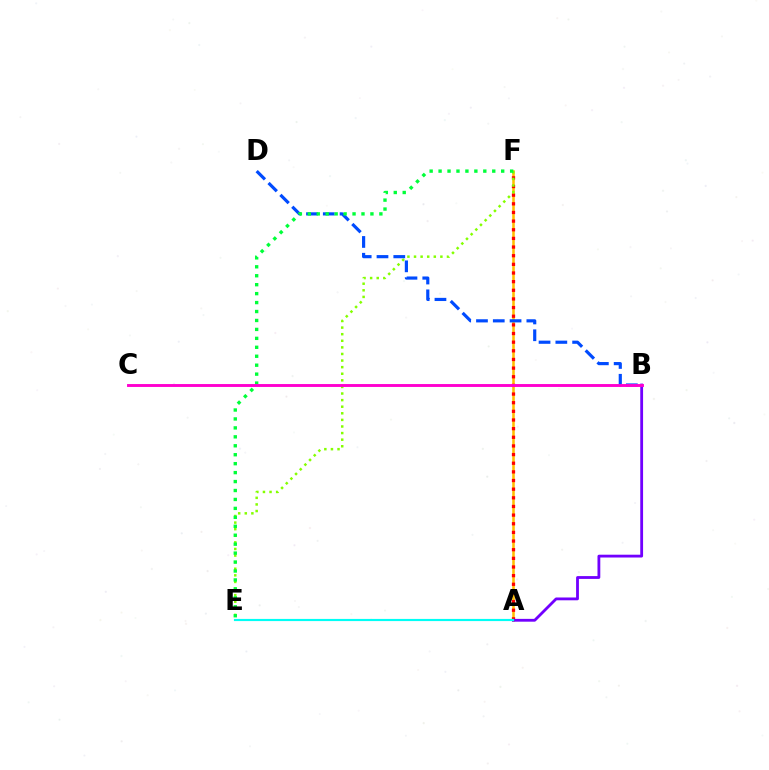{('A', 'F'): [{'color': '#ffbd00', 'line_style': 'solid', 'thickness': 1.84}, {'color': '#ff0000', 'line_style': 'dotted', 'thickness': 2.35}], ('A', 'B'): [{'color': '#7200ff', 'line_style': 'solid', 'thickness': 2.02}], ('A', 'E'): [{'color': '#00fff6', 'line_style': 'solid', 'thickness': 1.56}], ('E', 'F'): [{'color': '#84ff00', 'line_style': 'dotted', 'thickness': 1.79}, {'color': '#00ff39', 'line_style': 'dotted', 'thickness': 2.43}], ('B', 'D'): [{'color': '#004bff', 'line_style': 'dashed', 'thickness': 2.28}], ('B', 'C'): [{'color': '#ff00cf', 'line_style': 'solid', 'thickness': 2.09}]}